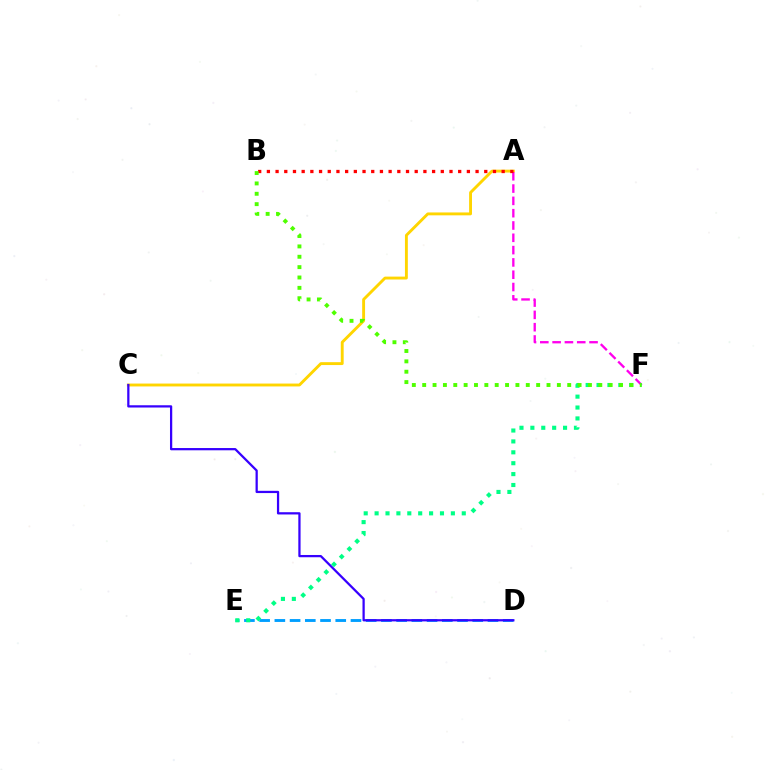{('A', 'C'): [{'color': '#ffd500', 'line_style': 'solid', 'thickness': 2.08}], ('A', 'F'): [{'color': '#ff00ed', 'line_style': 'dashed', 'thickness': 1.67}], ('D', 'E'): [{'color': '#009eff', 'line_style': 'dashed', 'thickness': 2.07}], ('A', 'B'): [{'color': '#ff0000', 'line_style': 'dotted', 'thickness': 2.36}], ('E', 'F'): [{'color': '#00ff86', 'line_style': 'dotted', 'thickness': 2.96}], ('B', 'F'): [{'color': '#4fff00', 'line_style': 'dotted', 'thickness': 2.81}], ('C', 'D'): [{'color': '#3700ff', 'line_style': 'solid', 'thickness': 1.62}]}